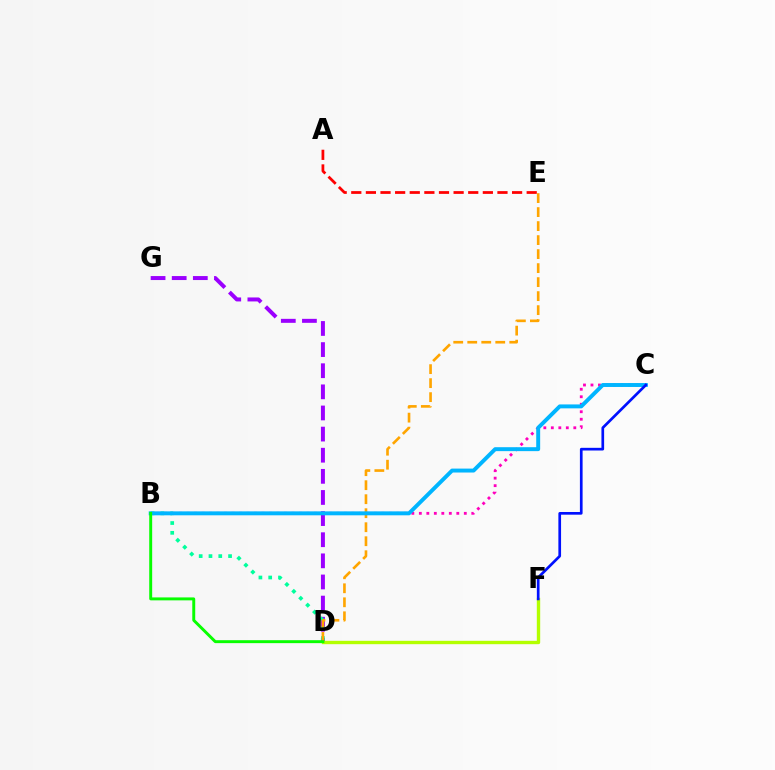{('A', 'E'): [{'color': '#ff0000', 'line_style': 'dashed', 'thickness': 1.99}], ('D', 'G'): [{'color': '#9b00ff', 'line_style': 'dashed', 'thickness': 2.87}], ('B', 'C'): [{'color': '#ff00bd', 'line_style': 'dotted', 'thickness': 2.04}, {'color': '#00b5ff', 'line_style': 'solid', 'thickness': 2.83}], ('B', 'D'): [{'color': '#00ff9d', 'line_style': 'dotted', 'thickness': 2.66}, {'color': '#08ff00', 'line_style': 'solid', 'thickness': 2.12}], ('D', 'F'): [{'color': '#b3ff00', 'line_style': 'solid', 'thickness': 2.43}], ('D', 'E'): [{'color': '#ffa500', 'line_style': 'dashed', 'thickness': 1.9}], ('C', 'F'): [{'color': '#0010ff', 'line_style': 'solid', 'thickness': 1.93}]}